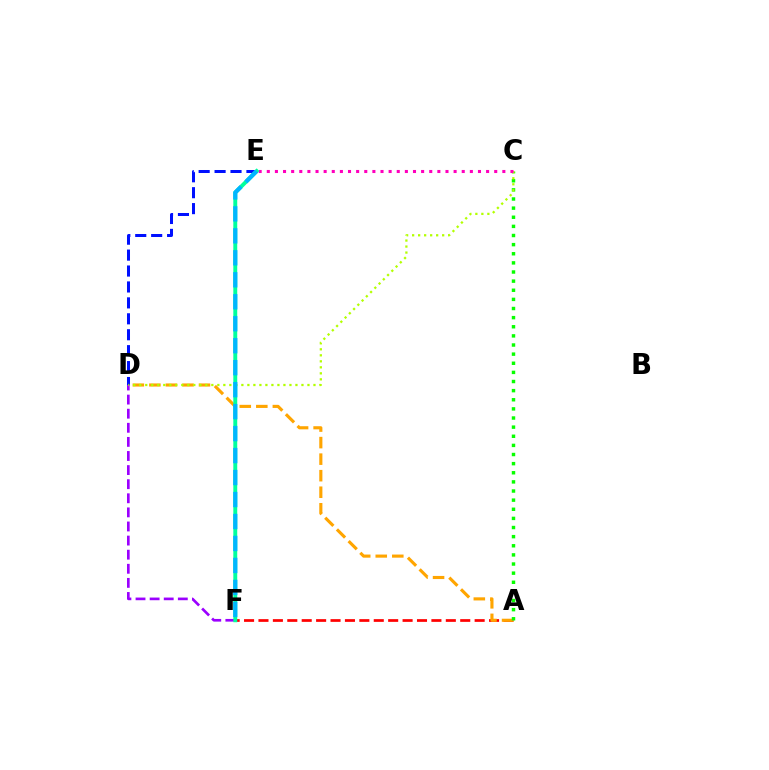{('D', 'E'): [{'color': '#0010ff', 'line_style': 'dashed', 'thickness': 2.16}], ('D', 'F'): [{'color': '#9b00ff', 'line_style': 'dashed', 'thickness': 1.92}], ('A', 'F'): [{'color': '#ff0000', 'line_style': 'dashed', 'thickness': 1.96}], ('A', 'D'): [{'color': '#ffa500', 'line_style': 'dashed', 'thickness': 2.25}], ('A', 'C'): [{'color': '#08ff00', 'line_style': 'dotted', 'thickness': 2.48}], ('C', 'D'): [{'color': '#b3ff00', 'line_style': 'dotted', 'thickness': 1.63}], ('C', 'E'): [{'color': '#ff00bd', 'line_style': 'dotted', 'thickness': 2.21}], ('E', 'F'): [{'color': '#00ff9d', 'line_style': 'solid', 'thickness': 2.82}, {'color': '#00b5ff', 'line_style': 'dashed', 'thickness': 2.99}]}